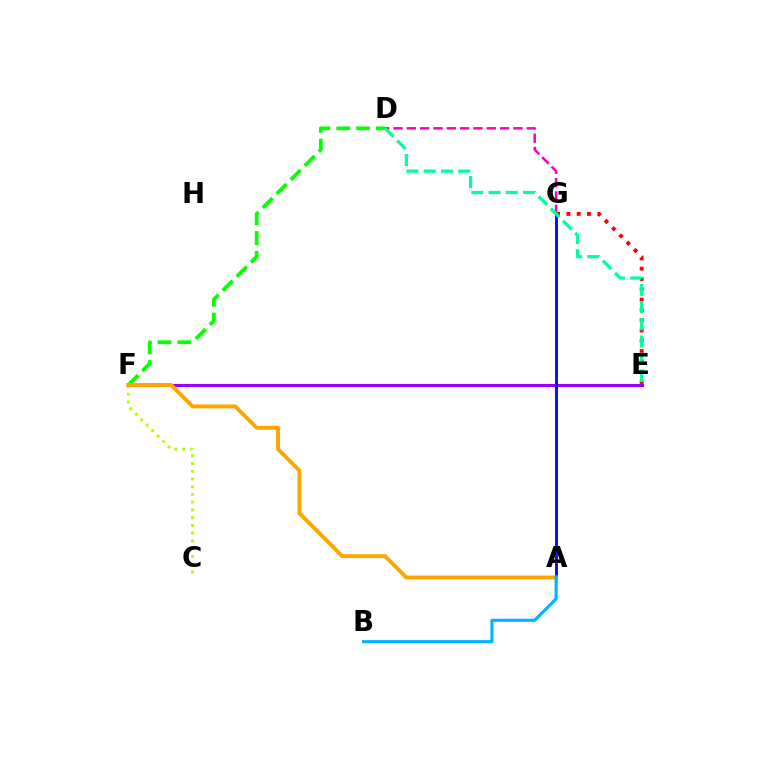{('E', 'G'): [{'color': '#ff0000', 'line_style': 'dotted', 'thickness': 2.8}], ('E', 'F'): [{'color': '#9b00ff', 'line_style': 'solid', 'thickness': 2.21}], ('A', 'G'): [{'color': '#0010ff', 'line_style': 'solid', 'thickness': 2.11}], ('D', 'G'): [{'color': '#ff00bd', 'line_style': 'dashed', 'thickness': 1.81}], ('D', 'F'): [{'color': '#08ff00', 'line_style': 'dashed', 'thickness': 2.7}], ('C', 'F'): [{'color': '#b3ff00', 'line_style': 'dotted', 'thickness': 2.1}], ('A', 'F'): [{'color': '#ffa500', 'line_style': 'solid', 'thickness': 2.82}], ('D', 'E'): [{'color': '#00ff9d', 'line_style': 'dashed', 'thickness': 2.34}], ('A', 'B'): [{'color': '#00b5ff', 'line_style': 'solid', 'thickness': 2.25}]}